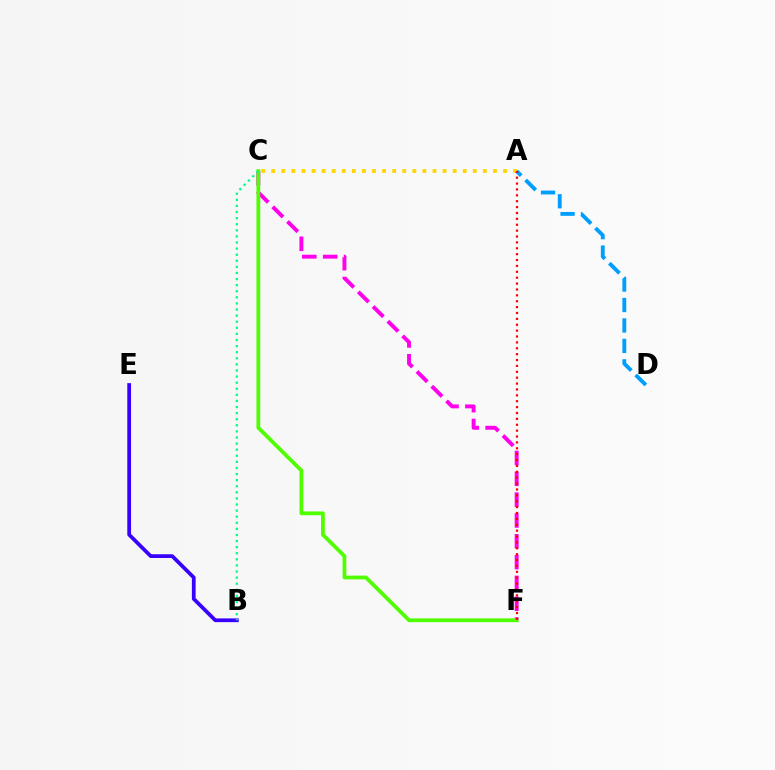{('A', 'C'): [{'color': '#ffd500', 'line_style': 'dotted', 'thickness': 2.74}], ('B', 'E'): [{'color': '#3700ff', 'line_style': 'solid', 'thickness': 2.69}], ('A', 'D'): [{'color': '#009eff', 'line_style': 'dashed', 'thickness': 2.78}], ('C', 'F'): [{'color': '#ff00ed', 'line_style': 'dashed', 'thickness': 2.83}, {'color': '#4fff00', 'line_style': 'solid', 'thickness': 2.71}], ('A', 'F'): [{'color': '#ff0000', 'line_style': 'dotted', 'thickness': 1.6}], ('B', 'C'): [{'color': '#00ff86', 'line_style': 'dotted', 'thickness': 1.66}]}